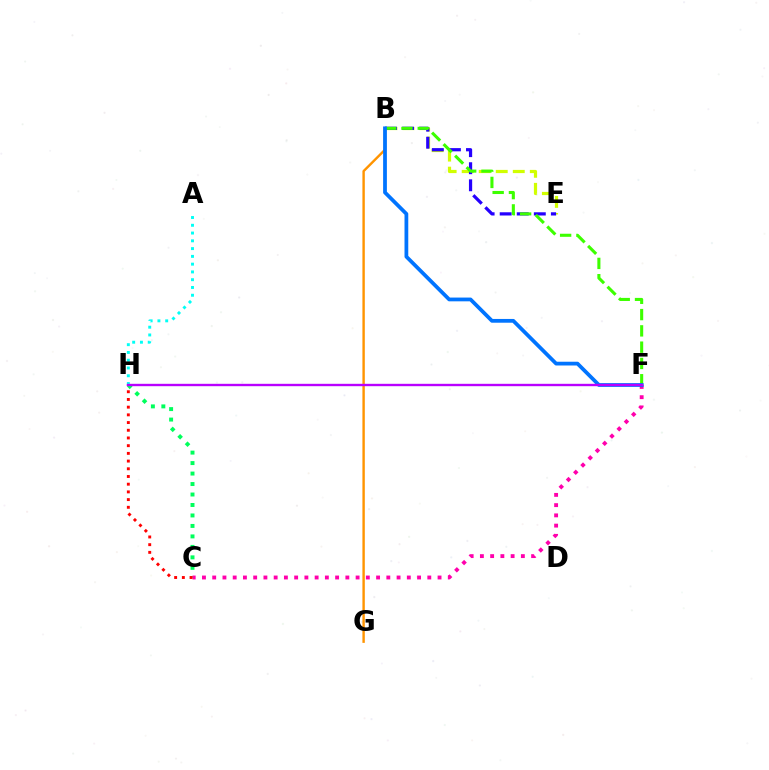{('B', 'E'): [{'color': '#d1ff00', 'line_style': 'dashed', 'thickness': 2.31}, {'color': '#2500ff', 'line_style': 'dashed', 'thickness': 2.32}], ('C', 'H'): [{'color': '#00ff5c', 'line_style': 'dotted', 'thickness': 2.85}, {'color': '#ff0000', 'line_style': 'dotted', 'thickness': 2.09}], ('C', 'F'): [{'color': '#ff00ac', 'line_style': 'dotted', 'thickness': 2.78}], ('B', 'F'): [{'color': '#3dff00', 'line_style': 'dashed', 'thickness': 2.21}, {'color': '#0074ff', 'line_style': 'solid', 'thickness': 2.71}], ('B', 'G'): [{'color': '#ff9400', 'line_style': 'solid', 'thickness': 1.73}], ('A', 'H'): [{'color': '#00fff6', 'line_style': 'dotted', 'thickness': 2.11}], ('F', 'H'): [{'color': '#b900ff', 'line_style': 'solid', 'thickness': 1.71}]}